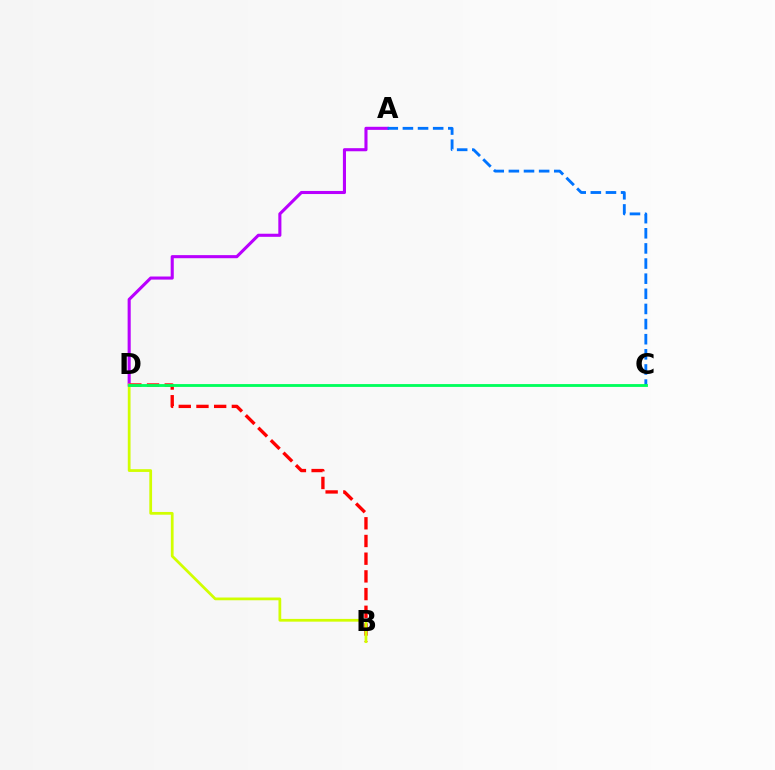{('A', 'D'): [{'color': '#b900ff', 'line_style': 'solid', 'thickness': 2.22}], ('B', 'D'): [{'color': '#ff0000', 'line_style': 'dashed', 'thickness': 2.4}, {'color': '#d1ff00', 'line_style': 'solid', 'thickness': 1.98}], ('A', 'C'): [{'color': '#0074ff', 'line_style': 'dashed', 'thickness': 2.06}], ('C', 'D'): [{'color': '#00ff5c', 'line_style': 'solid', 'thickness': 2.04}]}